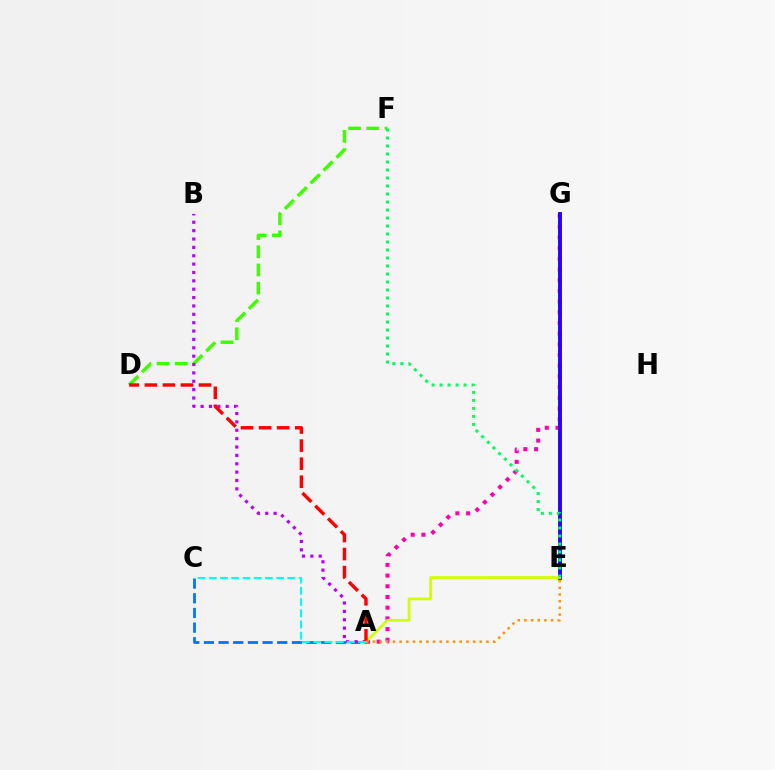{('A', 'G'): [{'color': '#ff00ac', 'line_style': 'dotted', 'thickness': 2.91}], ('A', 'C'): [{'color': '#0074ff', 'line_style': 'dashed', 'thickness': 1.99}, {'color': '#00fff6', 'line_style': 'dashed', 'thickness': 1.53}], ('D', 'F'): [{'color': '#3dff00', 'line_style': 'dashed', 'thickness': 2.47}], ('E', 'G'): [{'color': '#2500ff', 'line_style': 'solid', 'thickness': 2.78}], ('A', 'E'): [{'color': '#d1ff00', 'line_style': 'solid', 'thickness': 1.97}, {'color': '#ff9400', 'line_style': 'dotted', 'thickness': 1.81}], ('E', 'F'): [{'color': '#00ff5c', 'line_style': 'dotted', 'thickness': 2.17}], ('A', 'B'): [{'color': '#b900ff', 'line_style': 'dotted', 'thickness': 2.27}], ('A', 'D'): [{'color': '#ff0000', 'line_style': 'dashed', 'thickness': 2.45}]}